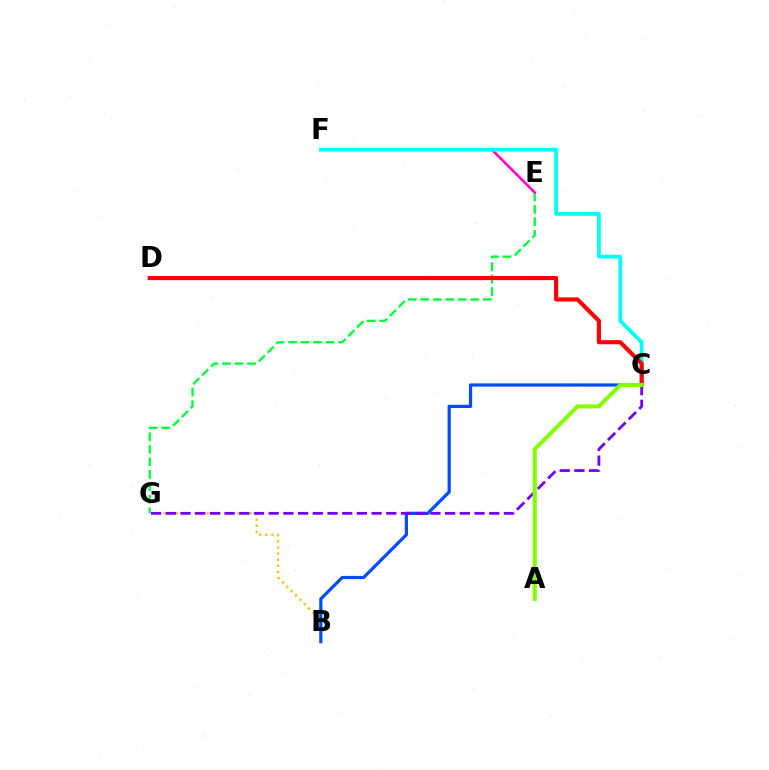{('E', 'G'): [{'color': '#00ff39', 'line_style': 'dashed', 'thickness': 1.7}], ('E', 'F'): [{'color': '#ff00cf', 'line_style': 'solid', 'thickness': 1.83}], ('C', 'F'): [{'color': '#00fff6', 'line_style': 'solid', 'thickness': 2.73}], ('B', 'G'): [{'color': '#ffbd00', 'line_style': 'dotted', 'thickness': 1.67}], ('B', 'C'): [{'color': '#004bff', 'line_style': 'solid', 'thickness': 2.3}], ('C', 'D'): [{'color': '#ff0000', 'line_style': 'solid', 'thickness': 2.98}], ('C', 'G'): [{'color': '#7200ff', 'line_style': 'dashed', 'thickness': 2.0}], ('A', 'C'): [{'color': '#84ff00', 'line_style': 'solid', 'thickness': 2.96}]}